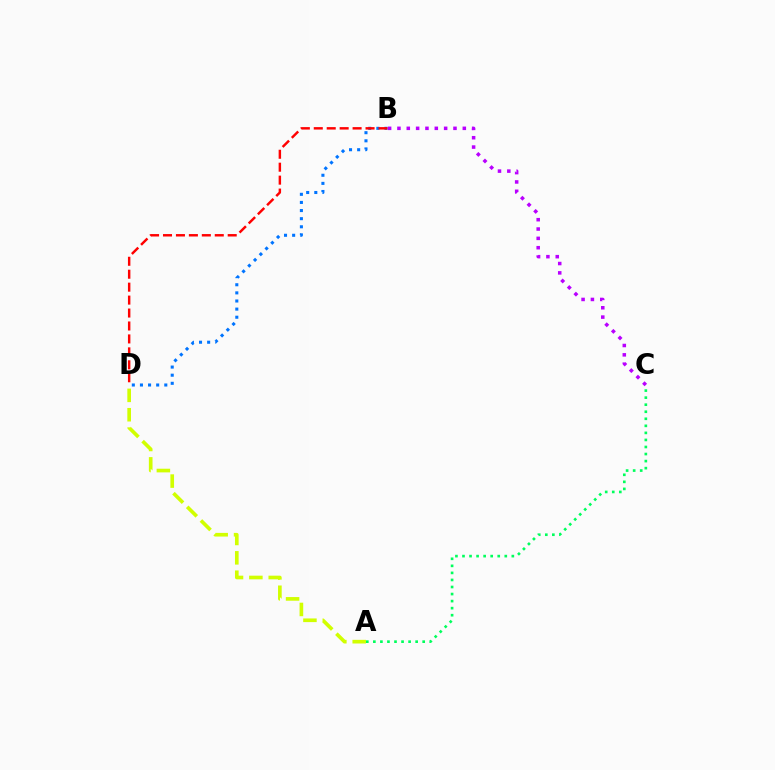{('A', 'D'): [{'color': '#d1ff00', 'line_style': 'dashed', 'thickness': 2.63}], ('B', 'D'): [{'color': '#0074ff', 'line_style': 'dotted', 'thickness': 2.21}, {'color': '#ff0000', 'line_style': 'dashed', 'thickness': 1.76}], ('B', 'C'): [{'color': '#b900ff', 'line_style': 'dotted', 'thickness': 2.54}], ('A', 'C'): [{'color': '#00ff5c', 'line_style': 'dotted', 'thickness': 1.92}]}